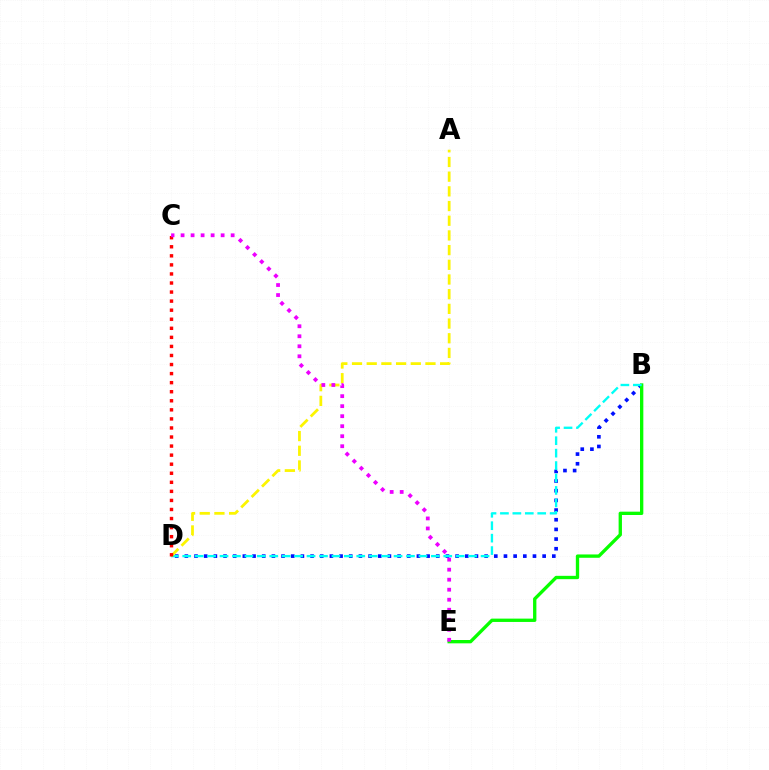{('B', 'D'): [{'color': '#0010ff', 'line_style': 'dotted', 'thickness': 2.63}, {'color': '#00fff6', 'line_style': 'dashed', 'thickness': 1.69}], ('B', 'E'): [{'color': '#08ff00', 'line_style': 'solid', 'thickness': 2.4}], ('A', 'D'): [{'color': '#fcf500', 'line_style': 'dashed', 'thickness': 2.0}], ('C', 'D'): [{'color': '#ff0000', 'line_style': 'dotted', 'thickness': 2.46}], ('C', 'E'): [{'color': '#ee00ff', 'line_style': 'dotted', 'thickness': 2.72}]}